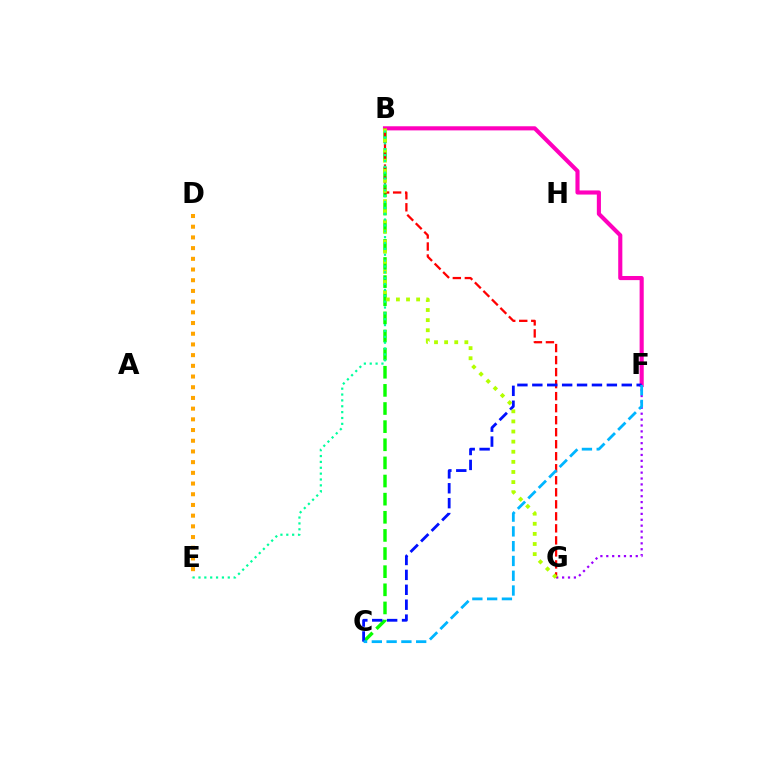{('D', 'E'): [{'color': '#ffa500', 'line_style': 'dotted', 'thickness': 2.91}], ('B', 'C'): [{'color': '#08ff00', 'line_style': 'dashed', 'thickness': 2.46}], ('B', 'F'): [{'color': '#ff00bd', 'line_style': 'solid', 'thickness': 2.96}], ('F', 'G'): [{'color': '#9b00ff', 'line_style': 'dotted', 'thickness': 1.6}], ('B', 'G'): [{'color': '#ff0000', 'line_style': 'dashed', 'thickness': 1.63}, {'color': '#b3ff00', 'line_style': 'dotted', 'thickness': 2.75}], ('C', 'F'): [{'color': '#0010ff', 'line_style': 'dashed', 'thickness': 2.03}, {'color': '#00b5ff', 'line_style': 'dashed', 'thickness': 2.01}], ('B', 'E'): [{'color': '#00ff9d', 'line_style': 'dotted', 'thickness': 1.59}]}